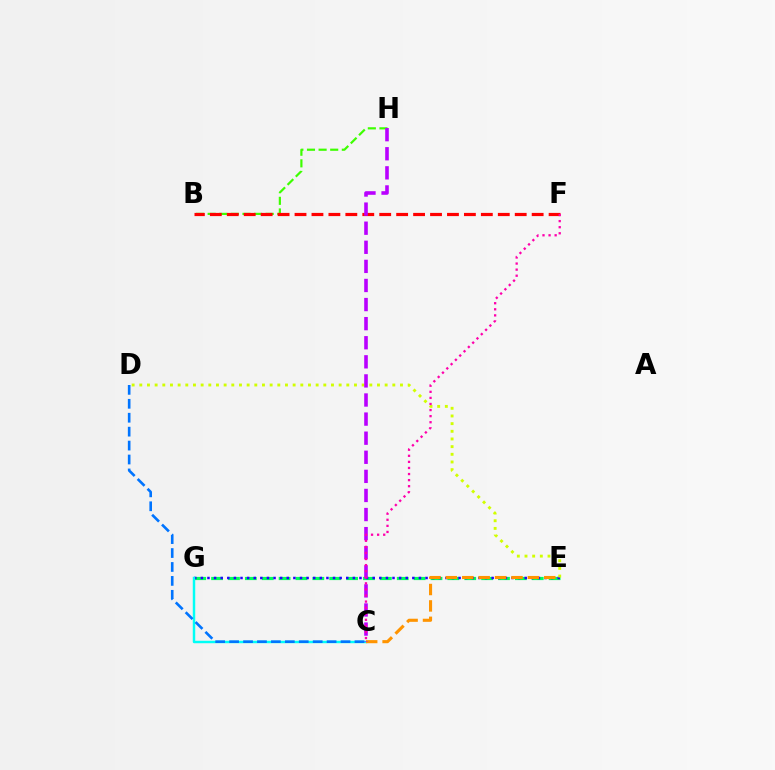{('E', 'G'): [{'color': '#00ff5c', 'line_style': 'dashed', 'thickness': 2.29}, {'color': '#2500ff', 'line_style': 'dotted', 'thickness': 1.8}], ('D', 'E'): [{'color': '#d1ff00', 'line_style': 'dotted', 'thickness': 2.08}], ('C', 'G'): [{'color': '#00fff6', 'line_style': 'solid', 'thickness': 1.76}], ('C', 'D'): [{'color': '#0074ff', 'line_style': 'dashed', 'thickness': 1.89}], ('C', 'E'): [{'color': '#ff9400', 'line_style': 'dashed', 'thickness': 2.23}], ('B', 'H'): [{'color': '#3dff00', 'line_style': 'dashed', 'thickness': 1.58}], ('B', 'F'): [{'color': '#ff0000', 'line_style': 'dashed', 'thickness': 2.3}], ('C', 'H'): [{'color': '#b900ff', 'line_style': 'dashed', 'thickness': 2.59}], ('C', 'F'): [{'color': '#ff00ac', 'line_style': 'dotted', 'thickness': 1.65}]}